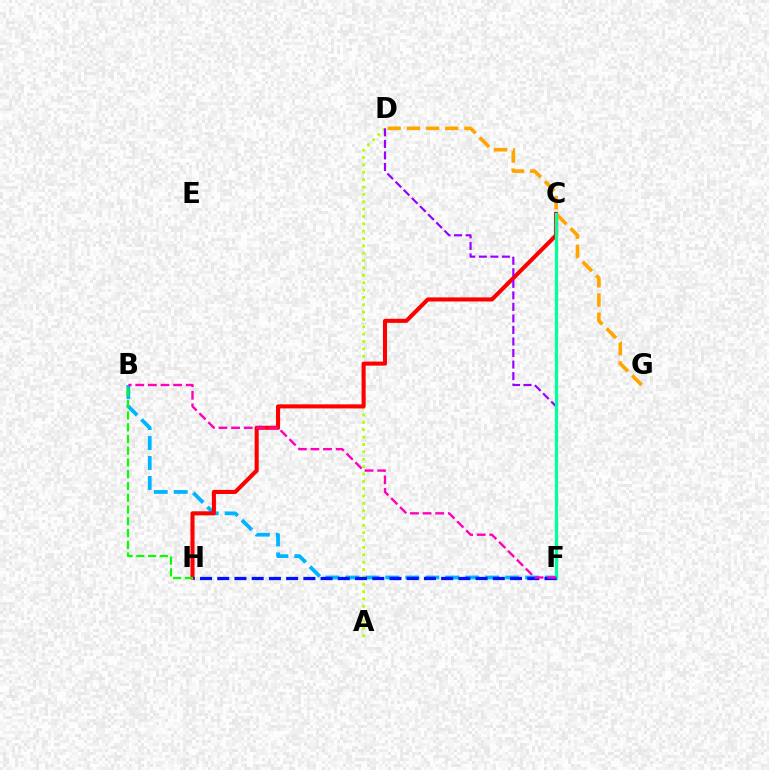{('A', 'D'): [{'color': '#b3ff00', 'line_style': 'dotted', 'thickness': 2.0}], ('B', 'F'): [{'color': '#00b5ff', 'line_style': 'dashed', 'thickness': 2.71}, {'color': '#ff00bd', 'line_style': 'dashed', 'thickness': 1.71}], ('C', 'H'): [{'color': '#ff0000', 'line_style': 'solid', 'thickness': 2.94}], ('D', 'G'): [{'color': '#ffa500', 'line_style': 'dashed', 'thickness': 2.61}], ('B', 'H'): [{'color': '#08ff00', 'line_style': 'dashed', 'thickness': 1.6}], ('D', 'F'): [{'color': '#9b00ff', 'line_style': 'dashed', 'thickness': 1.57}], ('C', 'F'): [{'color': '#00ff9d', 'line_style': 'solid', 'thickness': 2.32}], ('F', 'H'): [{'color': '#0010ff', 'line_style': 'dashed', 'thickness': 2.34}]}